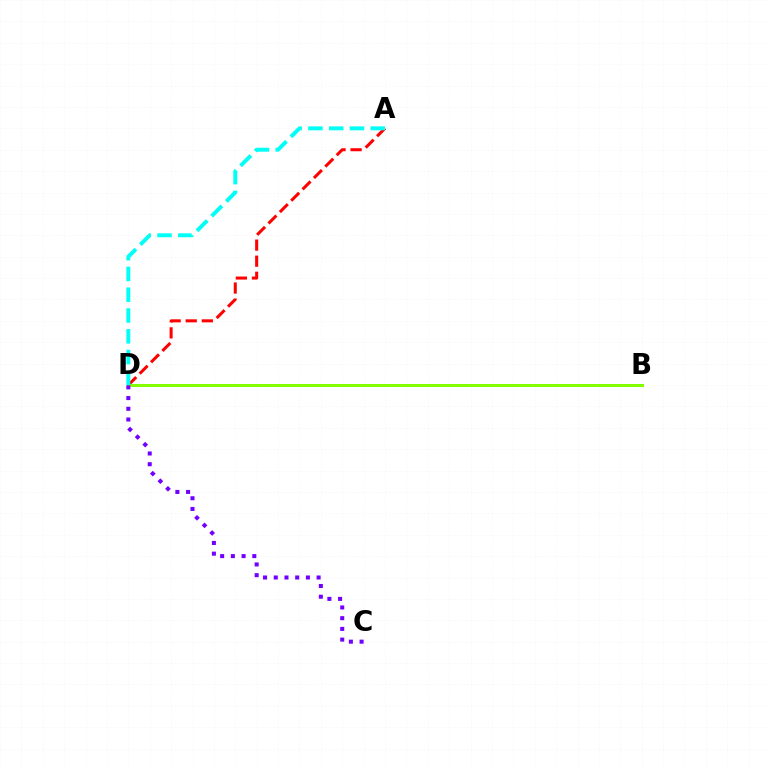{('A', 'D'): [{'color': '#ff0000', 'line_style': 'dashed', 'thickness': 2.18}, {'color': '#00fff6', 'line_style': 'dashed', 'thickness': 2.82}], ('B', 'D'): [{'color': '#84ff00', 'line_style': 'solid', 'thickness': 2.18}], ('C', 'D'): [{'color': '#7200ff', 'line_style': 'dotted', 'thickness': 2.91}]}